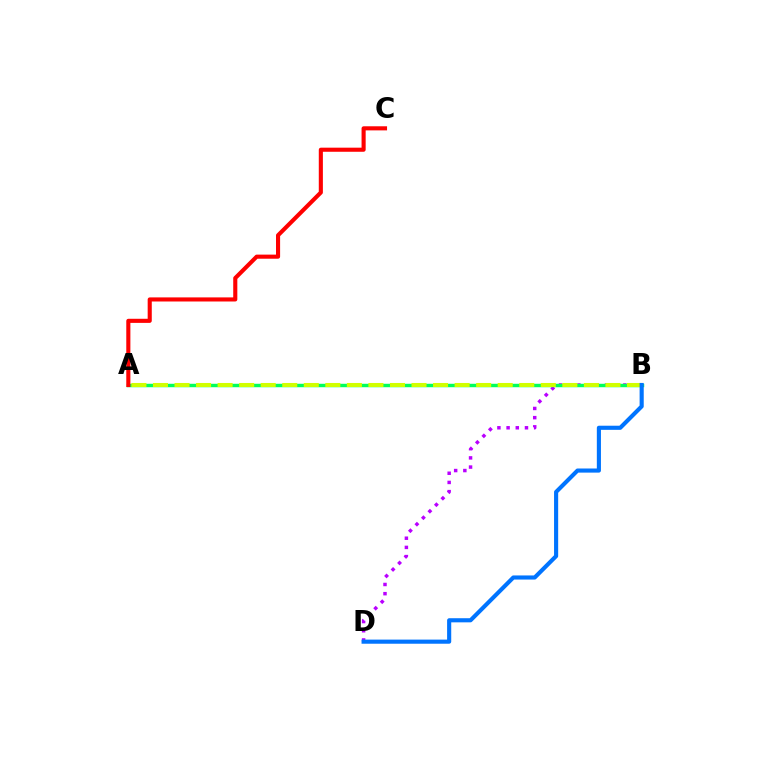{('B', 'D'): [{'color': '#b900ff', 'line_style': 'dotted', 'thickness': 2.5}, {'color': '#0074ff', 'line_style': 'solid', 'thickness': 2.97}], ('A', 'B'): [{'color': '#00ff5c', 'line_style': 'solid', 'thickness': 2.48}, {'color': '#d1ff00', 'line_style': 'dashed', 'thickness': 2.93}], ('A', 'C'): [{'color': '#ff0000', 'line_style': 'solid', 'thickness': 2.95}]}